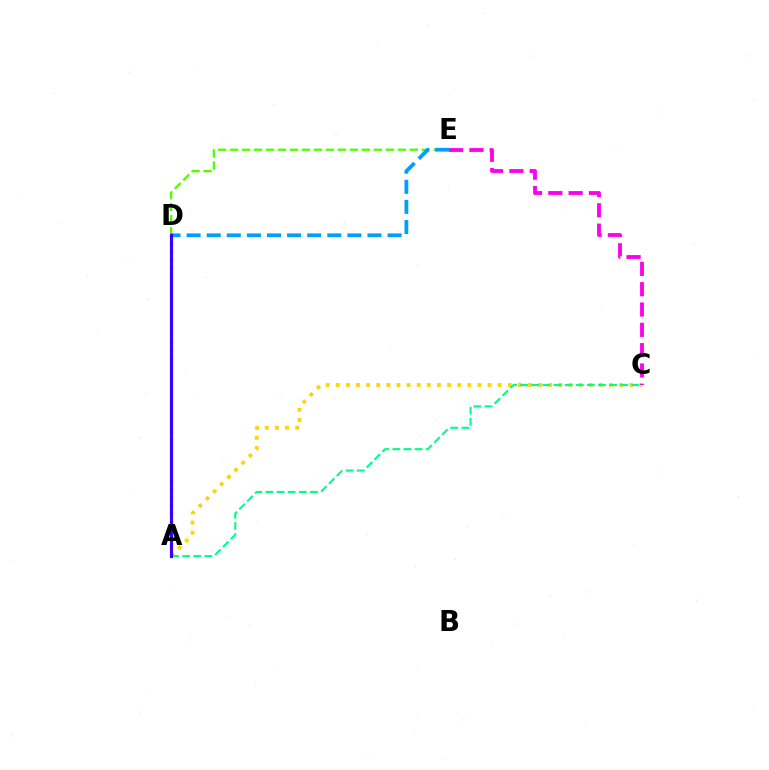{('D', 'E'): [{'color': '#4fff00', 'line_style': 'dashed', 'thickness': 1.63}, {'color': '#009eff', 'line_style': 'dashed', 'thickness': 2.73}], ('A', 'C'): [{'color': '#ffd500', 'line_style': 'dotted', 'thickness': 2.75}, {'color': '#00ff86', 'line_style': 'dashed', 'thickness': 1.51}], ('C', 'E'): [{'color': '#ff00ed', 'line_style': 'dashed', 'thickness': 2.76}], ('A', 'D'): [{'color': '#ff0000', 'line_style': 'dotted', 'thickness': 2.22}, {'color': '#3700ff', 'line_style': 'solid', 'thickness': 2.25}]}